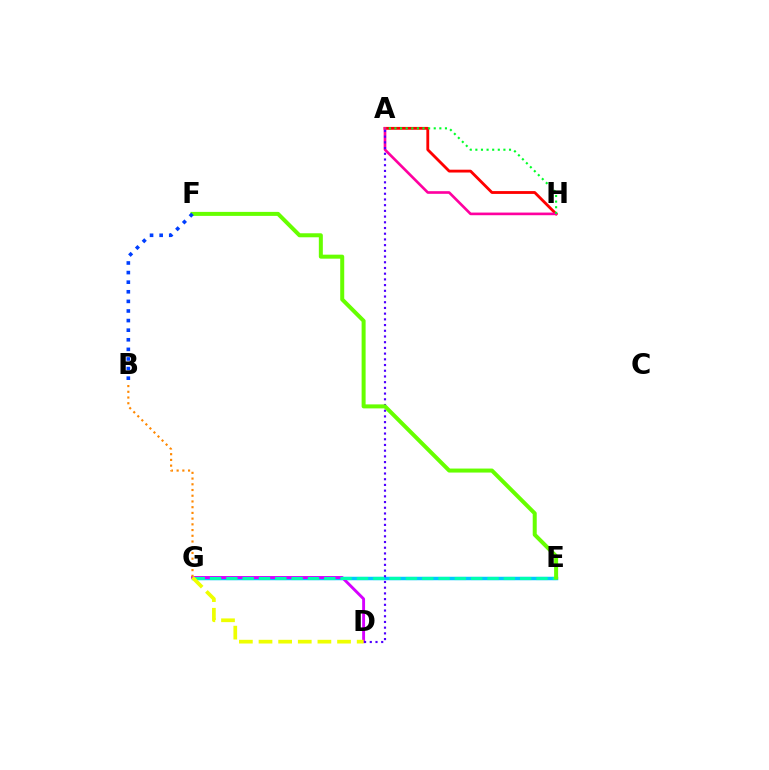{('E', 'G'): [{'color': '#00c7ff', 'line_style': 'solid', 'thickness': 2.5}, {'color': '#00ffaf', 'line_style': 'dashed', 'thickness': 2.22}], ('A', 'H'): [{'color': '#ff0000', 'line_style': 'solid', 'thickness': 2.03}, {'color': '#ff00a0', 'line_style': 'solid', 'thickness': 1.9}, {'color': '#00ff27', 'line_style': 'dotted', 'thickness': 1.52}], ('D', 'G'): [{'color': '#d600ff', 'line_style': 'solid', 'thickness': 2.08}, {'color': '#eeff00', 'line_style': 'dashed', 'thickness': 2.67}], ('B', 'G'): [{'color': '#ff8800', 'line_style': 'dotted', 'thickness': 1.55}], ('A', 'D'): [{'color': '#4f00ff', 'line_style': 'dotted', 'thickness': 1.55}], ('E', 'F'): [{'color': '#66ff00', 'line_style': 'solid', 'thickness': 2.88}], ('B', 'F'): [{'color': '#003fff', 'line_style': 'dotted', 'thickness': 2.61}]}